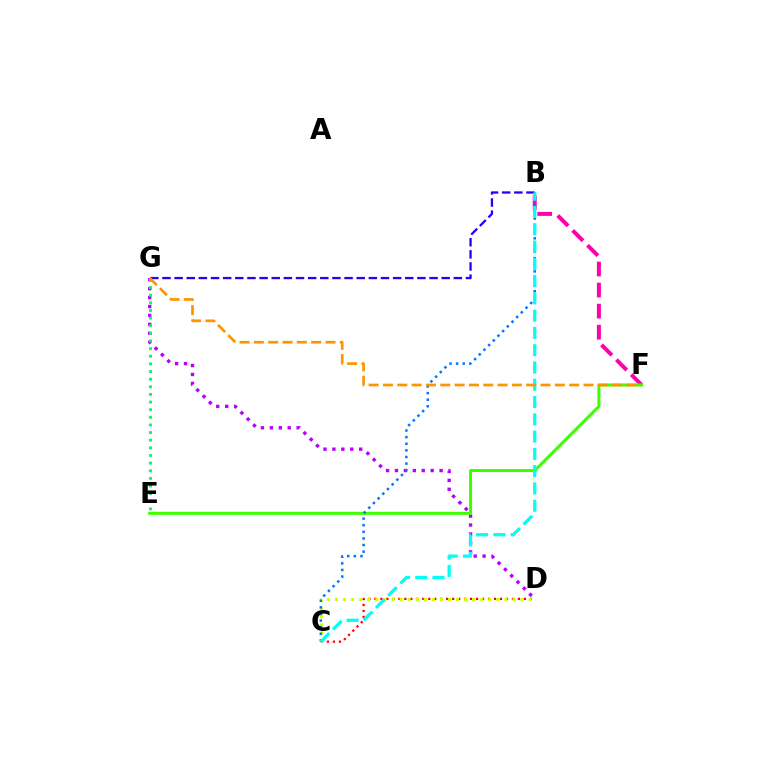{('C', 'D'): [{'color': '#ff0000', 'line_style': 'dotted', 'thickness': 1.62}, {'color': '#d1ff00', 'line_style': 'dotted', 'thickness': 2.19}], ('B', 'G'): [{'color': '#2500ff', 'line_style': 'dashed', 'thickness': 1.65}], ('D', 'G'): [{'color': '#b900ff', 'line_style': 'dotted', 'thickness': 2.43}], ('B', 'F'): [{'color': '#ff00ac', 'line_style': 'dashed', 'thickness': 2.86}], ('E', 'F'): [{'color': '#3dff00', 'line_style': 'solid', 'thickness': 2.16}], ('E', 'G'): [{'color': '#00ff5c', 'line_style': 'dotted', 'thickness': 2.07}], ('B', 'C'): [{'color': '#0074ff', 'line_style': 'dotted', 'thickness': 1.8}, {'color': '#00fff6', 'line_style': 'dashed', 'thickness': 2.35}], ('F', 'G'): [{'color': '#ff9400', 'line_style': 'dashed', 'thickness': 1.95}]}